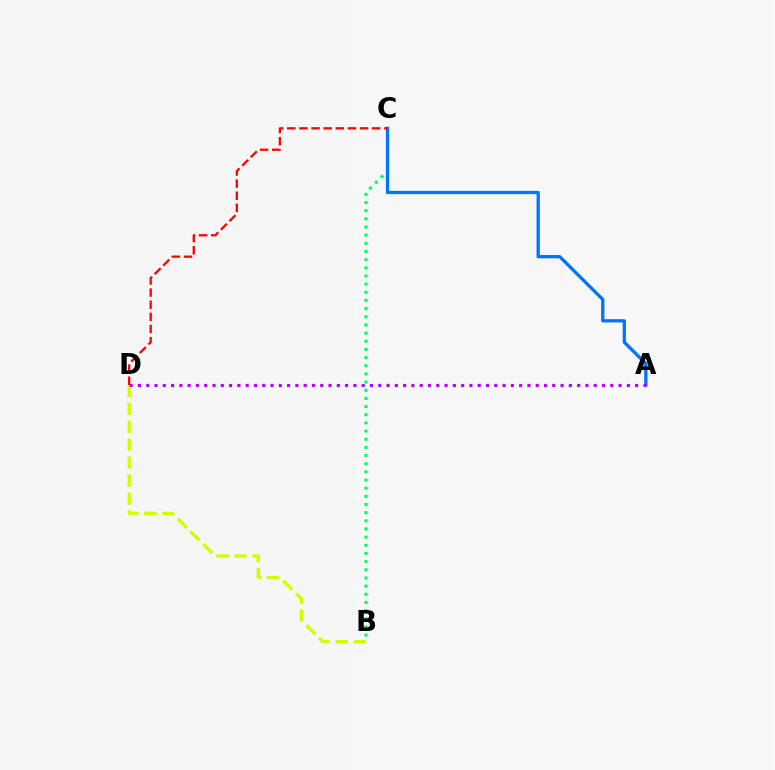{('B', 'D'): [{'color': '#d1ff00', 'line_style': 'dashed', 'thickness': 2.44}], ('B', 'C'): [{'color': '#00ff5c', 'line_style': 'dotted', 'thickness': 2.22}], ('A', 'C'): [{'color': '#0074ff', 'line_style': 'solid', 'thickness': 2.36}], ('A', 'D'): [{'color': '#b900ff', 'line_style': 'dotted', 'thickness': 2.25}], ('C', 'D'): [{'color': '#ff0000', 'line_style': 'dashed', 'thickness': 1.65}]}